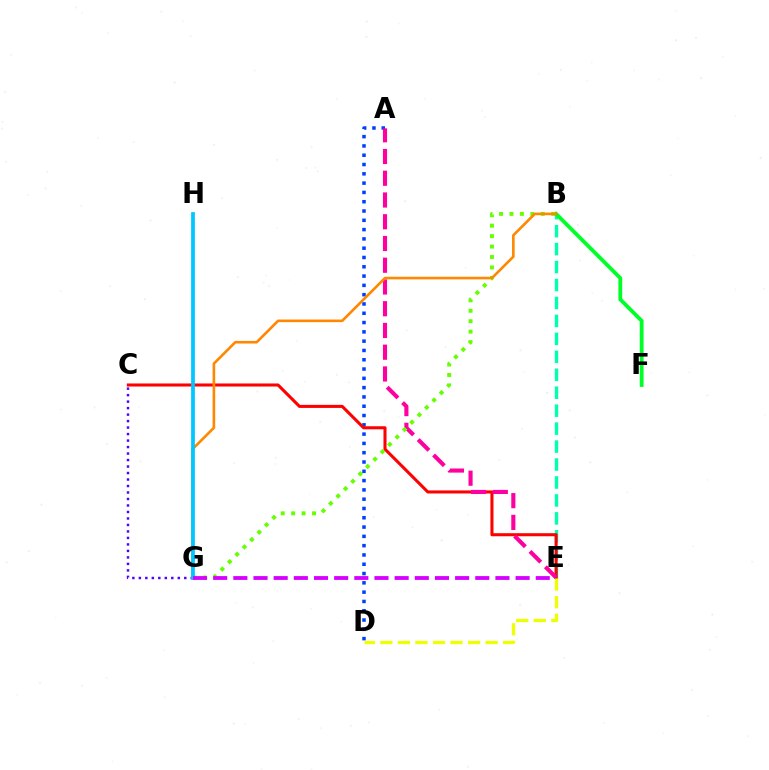{('B', 'E'): [{'color': '#00ffaf', 'line_style': 'dashed', 'thickness': 2.44}], ('A', 'D'): [{'color': '#003fff', 'line_style': 'dotted', 'thickness': 2.53}], ('C', 'E'): [{'color': '#ff0000', 'line_style': 'solid', 'thickness': 2.2}], ('A', 'E'): [{'color': '#ff00a0', 'line_style': 'dashed', 'thickness': 2.95}], ('B', 'F'): [{'color': '#00ff27', 'line_style': 'solid', 'thickness': 2.74}], ('B', 'G'): [{'color': '#66ff00', 'line_style': 'dotted', 'thickness': 2.84}, {'color': '#ff8800', 'line_style': 'solid', 'thickness': 1.89}], ('D', 'E'): [{'color': '#eeff00', 'line_style': 'dashed', 'thickness': 2.38}], ('C', 'G'): [{'color': '#4f00ff', 'line_style': 'dotted', 'thickness': 1.76}], ('G', 'H'): [{'color': '#00c7ff', 'line_style': 'solid', 'thickness': 2.7}], ('E', 'G'): [{'color': '#d600ff', 'line_style': 'dashed', 'thickness': 2.74}]}